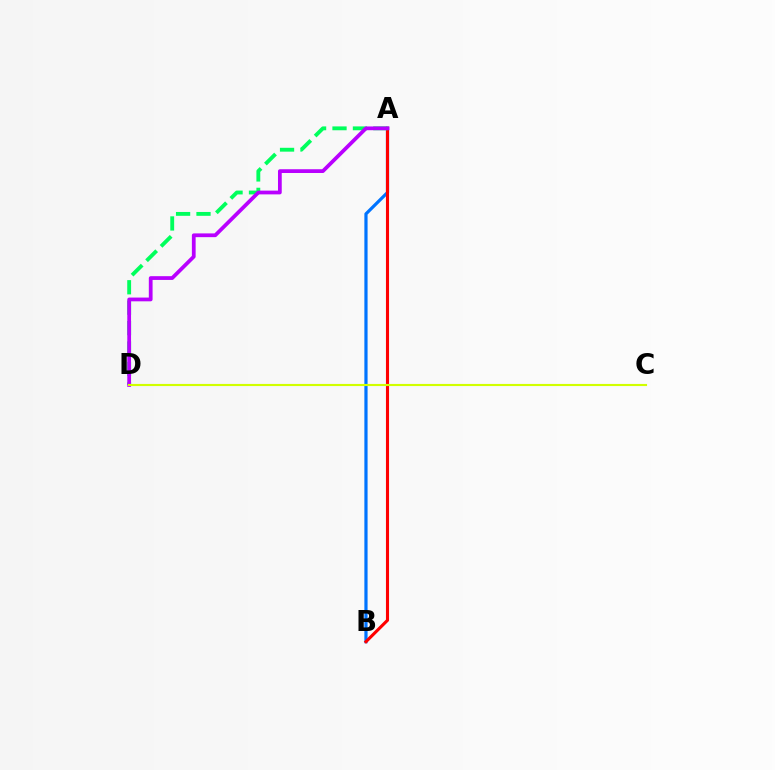{('A', 'B'): [{'color': '#0074ff', 'line_style': 'solid', 'thickness': 2.3}, {'color': '#ff0000', 'line_style': 'solid', 'thickness': 2.23}], ('A', 'D'): [{'color': '#00ff5c', 'line_style': 'dashed', 'thickness': 2.78}, {'color': '#b900ff', 'line_style': 'solid', 'thickness': 2.7}], ('C', 'D'): [{'color': '#d1ff00', 'line_style': 'solid', 'thickness': 1.54}]}